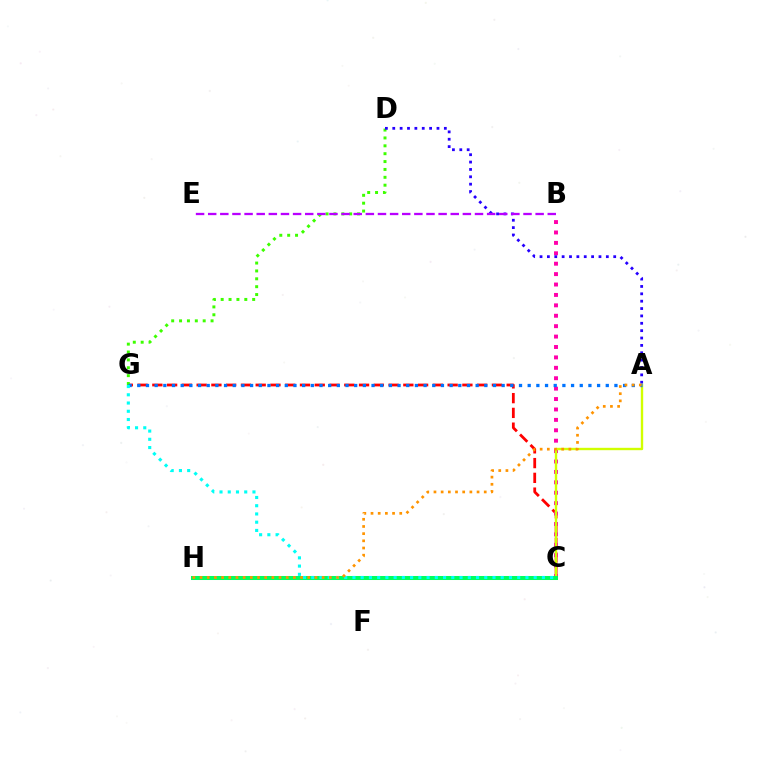{('C', 'G'): [{'color': '#ff0000', 'line_style': 'dashed', 'thickness': 2.01}, {'color': '#00fff6', 'line_style': 'dotted', 'thickness': 2.24}], ('B', 'C'): [{'color': '#ff00ac', 'line_style': 'dotted', 'thickness': 2.83}], ('D', 'G'): [{'color': '#3dff00', 'line_style': 'dotted', 'thickness': 2.14}], ('A', 'D'): [{'color': '#2500ff', 'line_style': 'dotted', 'thickness': 2.0}], ('A', 'C'): [{'color': '#d1ff00', 'line_style': 'solid', 'thickness': 1.72}], ('B', 'E'): [{'color': '#b900ff', 'line_style': 'dashed', 'thickness': 1.65}], ('C', 'H'): [{'color': '#00ff5c', 'line_style': 'solid', 'thickness': 2.9}], ('A', 'G'): [{'color': '#0074ff', 'line_style': 'dotted', 'thickness': 2.36}], ('A', 'H'): [{'color': '#ff9400', 'line_style': 'dotted', 'thickness': 1.95}]}